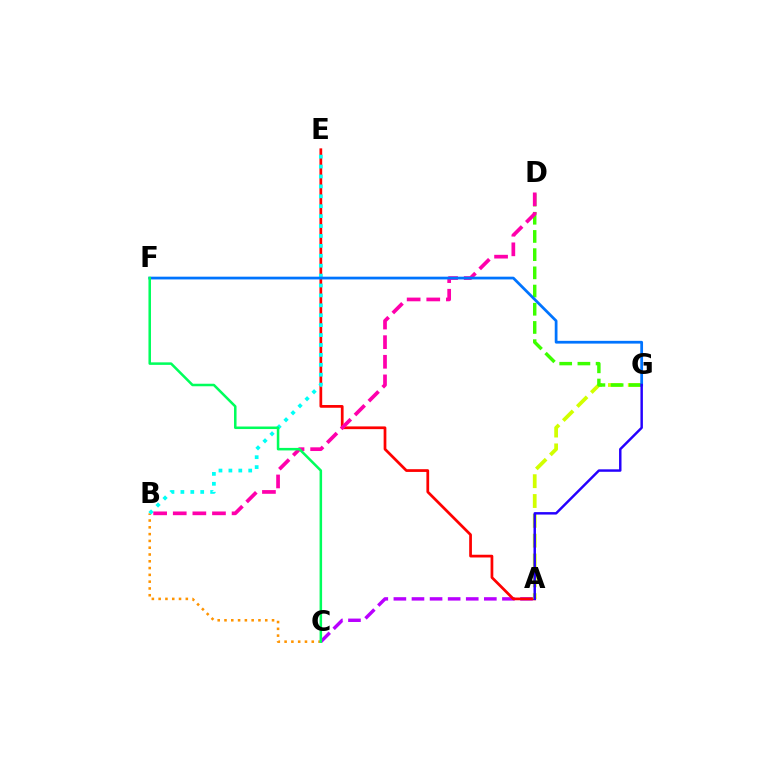{('A', 'C'): [{'color': '#b900ff', 'line_style': 'dashed', 'thickness': 2.46}], ('B', 'C'): [{'color': '#ff9400', 'line_style': 'dotted', 'thickness': 1.85}], ('A', 'E'): [{'color': '#ff0000', 'line_style': 'solid', 'thickness': 1.97}], ('B', 'E'): [{'color': '#00fff6', 'line_style': 'dotted', 'thickness': 2.69}], ('A', 'G'): [{'color': '#d1ff00', 'line_style': 'dashed', 'thickness': 2.69}, {'color': '#2500ff', 'line_style': 'solid', 'thickness': 1.77}], ('D', 'G'): [{'color': '#3dff00', 'line_style': 'dashed', 'thickness': 2.47}], ('B', 'D'): [{'color': '#ff00ac', 'line_style': 'dashed', 'thickness': 2.66}], ('F', 'G'): [{'color': '#0074ff', 'line_style': 'solid', 'thickness': 1.98}], ('C', 'F'): [{'color': '#00ff5c', 'line_style': 'solid', 'thickness': 1.82}]}